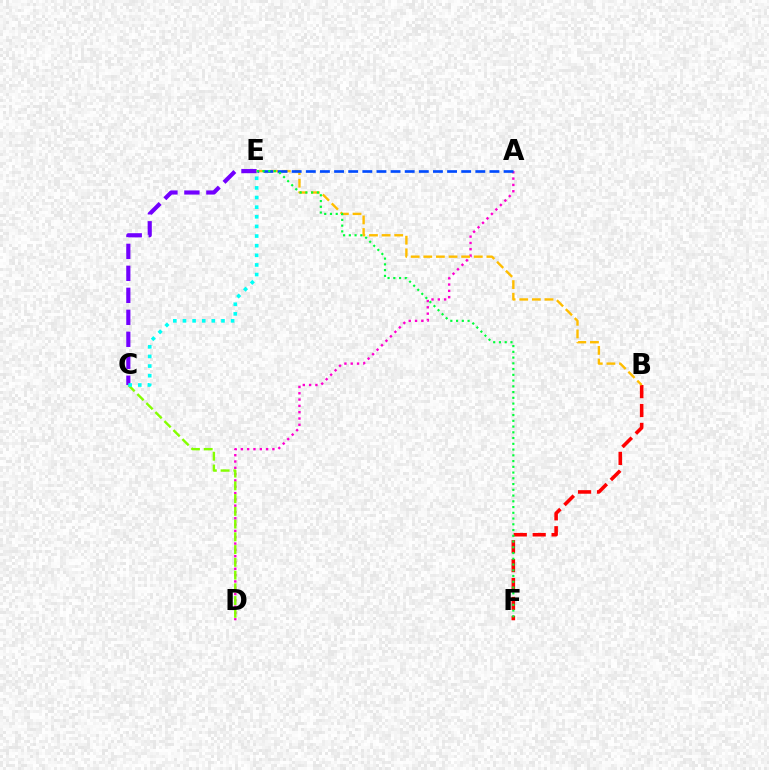{('C', 'E'): [{'color': '#7200ff', 'line_style': 'dashed', 'thickness': 2.99}, {'color': '#00fff6', 'line_style': 'dotted', 'thickness': 2.62}], ('A', 'D'): [{'color': '#ff00cf', 'line_style': 'dotted', 'thickness': 1.71}], ('B', 'F'): [{'color': '#ff0000', 'line_style': 'dashed', 'thickness': 2.57}], ('B', 'E'): [{'color': '#ffbd00', 'line_style': 'dashed', 'thickness': 1.71}], ('A', 'E'): [{'color': '#004bff', 'line_style': 'dashed', 'thickness': 1.92}], ('E', 'F'): [{'color': '#00ff39', 'line_style': 'dotted', 'thickness': 1.56}], ('C', 'D'): [{'color': '#84ff00', 'line_style': 'dashed', 'thickness': 1.73}]}